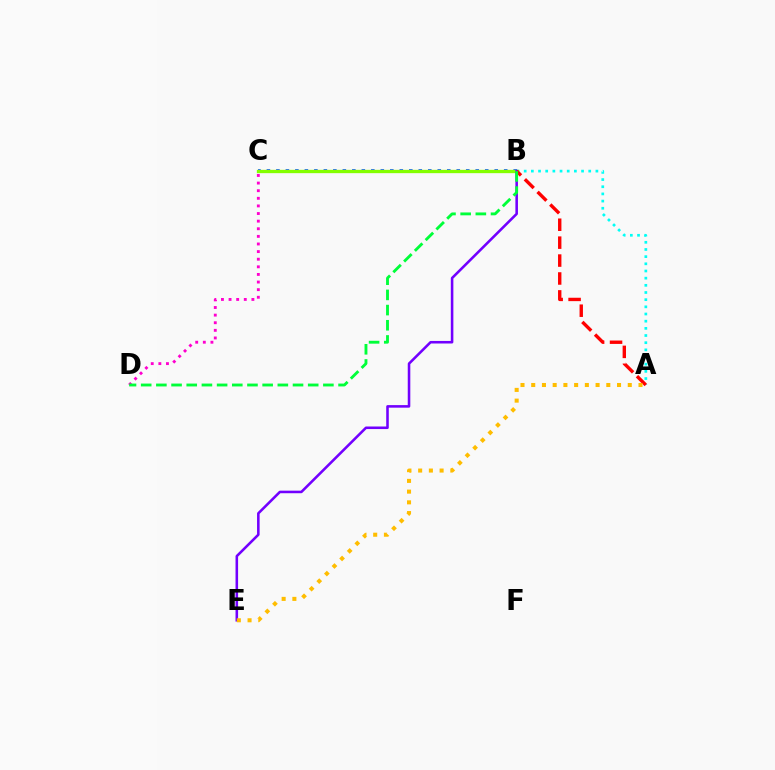{('B', 'C'): [{'color': '#004bff', 'line_style': 'dotted', 'thickness': 2.58}, {'color': '#84ff00', 'line_style': 'solid', 'thickness': 2.38}], ('A', 'B'): [{'color': '#00fff6', 'line_style': 'dotted', 'thickness': 1.95}, {'color': '#ff0000', 'line_style': 'dashed', 'thickness': 2.43}], ('C', 'D'): [{'color': '#ff00cf', 'line_style': 'dotted', 'thickness': 2.07}], ('B', 'E'): [{'color': '#7200ff', 'line_style': 'solid', 'thickness': 1.85}], ('A', 'E'): [{'color': '#ffbd00', 'line_style': 'dotted', 'thickness': 2.91}], ('B', 'D'): [{'color': '#00ff39', 'line_style': 'dashed', 'thickness': 2.06}]}